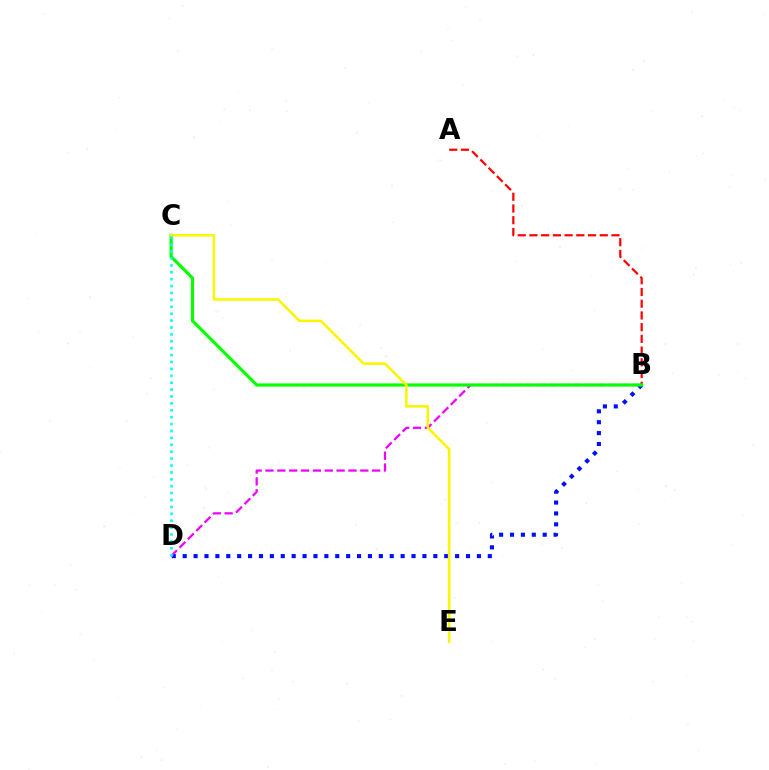{('A', 'B'): [{'color': '#ff0000', 'line_style': 'dashed', 'thickness': 1.59}], ('B', 'D'): [{'color': '#0010ff', 'line_style': 'dotted', 'thickness': 2.96}, {'color': '#ee00ff', 'line_style': 'dashed', 'thickness': 1.61}], ('B', 'C'): [{'color': '#08ff00', 'line_style': 'solid', 'thickness': 2.28}], ('C', 'D'): [{'color': '#00fff6', 'line_style': 'dotted', 'thickness': 1.87}], ('C', 'E'): [{'color': '#fcf500', 'line_style': 'solid', 'thickness': 1.83}]}